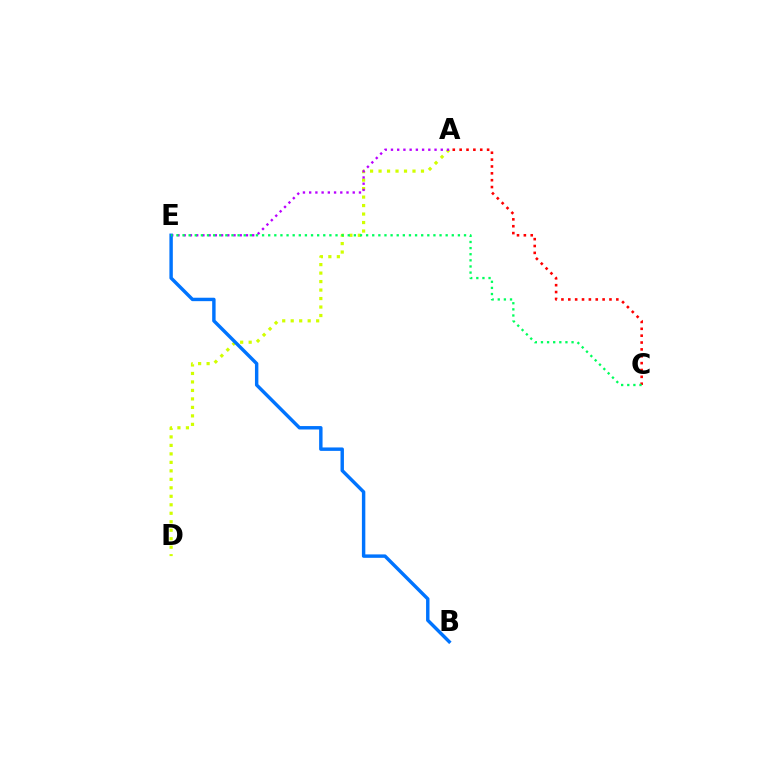{('A', 'D'): [{'color': '#d1ff00', 'line_style': 'dotted', 'thickness': 2.31}], ('A', 'E'): [{'color': '#b900ff', 'line_style': 'dotted', 'thickness': 1.69}], ('A', 'C'): [{'color': '#ff0000', 'line_style': 'dotted', 'thickness': 1.86}], ('B', 'E'): [{'color': '#0074ff', 'line_style': 'solid', 'thickness': 2.47}], ('C', 'E'): [{'color': '#00ff5c', 'line_style': 'dotted', 'thickness': 1.66}]}